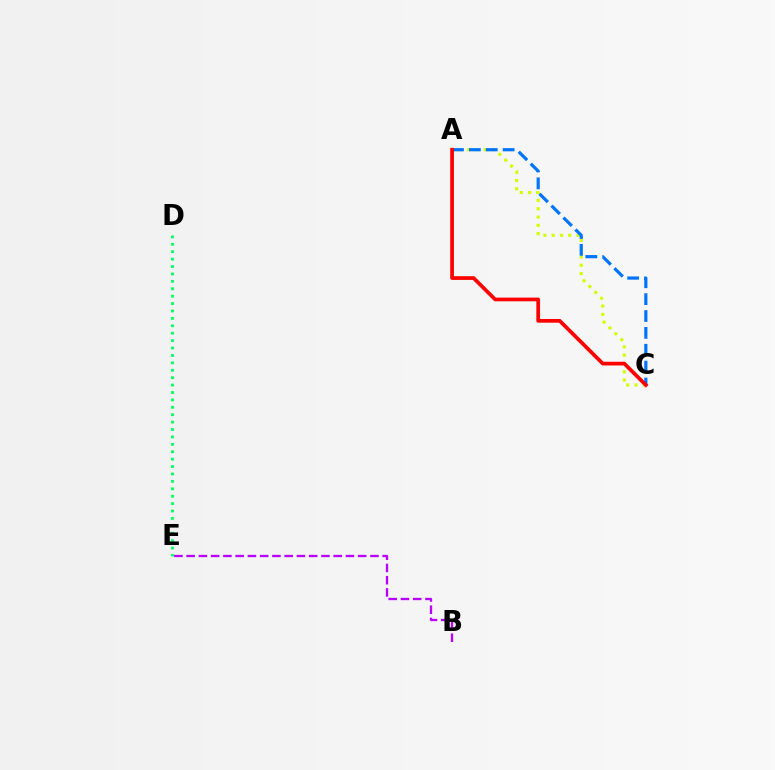{('A', 'C'): [{'color': '#d1ff00', 'line_style': 'dotted', 'thickness': 2.25}, {'color': '#0074ff', 'line_style': 'dashed', 'thickness': 2.29}, {'color': '#ff0000', 'line_style': 'solid', 'thickness': 2.68}], ('D', 'E'): [{'color': '#00ff5c', 'line_style': 'dotted', 'thickness': 2.01}], ('B', 'E'): [{'color': '#b900ff', 'line_style': 'dashed', 'thickness': 1.66}]}